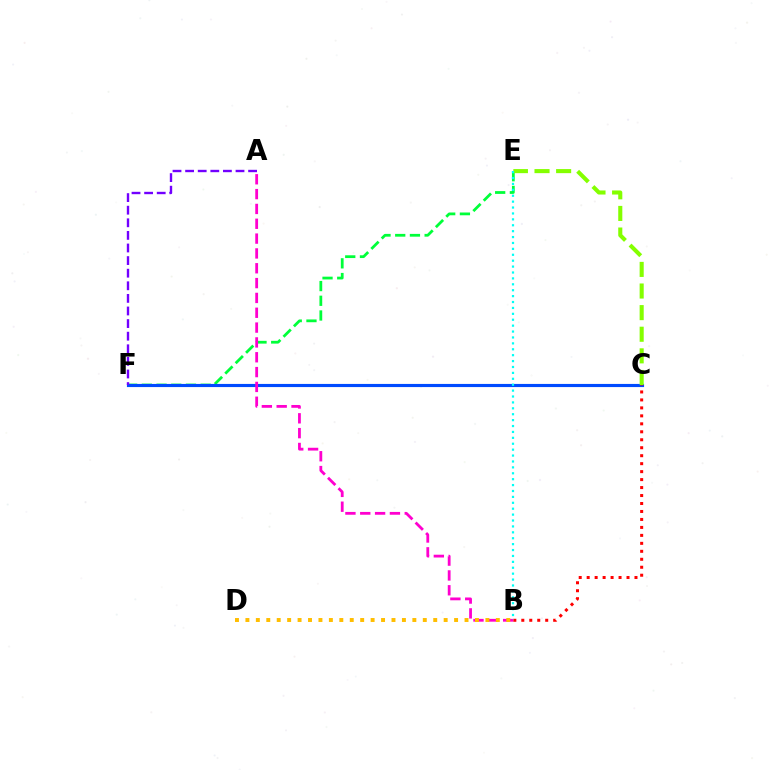{('E', 'F'): [{'color': '#00ff39', 'line_style': 'dashed', 'thickness': 2.0}], ('C', 'F'): [{'color': '#004bff', 'line_style': 'solid', 'thickness': 2.26}], ('A', 'F'): [{'color': '#7200ff', 'line_style': 'dashed', 'thickness': 1.71}], ('A', 'B'): [{'color': '#ff00cf', 'line_style': 'dashed', 'thickness': 2.01}], ('C', 'E'): [{'color': '#84ff00', 'line_style': 'dashed', 'thickness': 2.94}], ('B', 'C'): [{'color': '#ff0000', 'line_style': 'dotted', 'thickness': 2.16}], ('B', 'D'): [{'color': '#ffbd00', 'line_style': 'dotted', 'thickness': 2.83}], ('B', 'E'): [{'color': '#00fff6', 'line_style': 'dotted', 'thickness': 1.6}]}